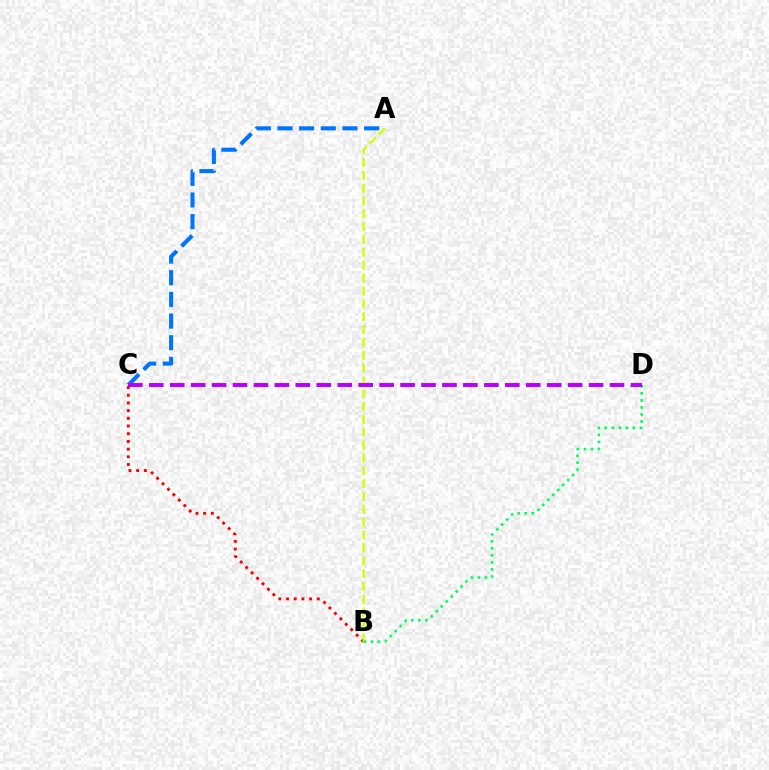{('A', 'C'): [{'color': '#0074ff', 'line_style': 'dashed', 'thickness': 2.94}], ('B', 'C'): [{'color': '#ff0000', 'line_style': 'dotted', 'thickness': 2.09}], ('A', 'B'): [{'color': '#d1ff00', 'line_style': 'dashed', 'thickness': 1.75}], ('B', 'D'): [{'color': '#00ff5c', 'line_style': 'dotted', 'thickness': 1.91}], ('C', 'D'): [{'color': '#b900ff', 'line_style': 'dashed', 'thickness': 2.85}]}